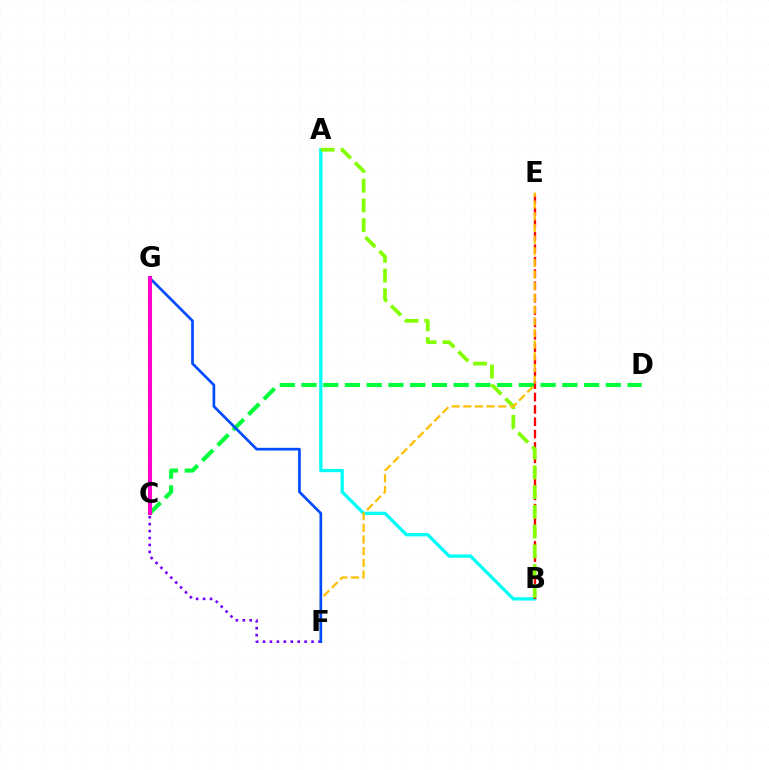{('A', 'B'): [{'color': '#00fff6', 'line_style': 'solid', 'thickness': 2.36}, {'color': '#84ff00', 'line_style': 'dashed', 'thickness': 2.68}], ('C', 'D'): [{'color': '#00ff39', 'line_style': 'dashed', 'thickness': 2.95}], ('B', 'E'): [{'color': '#ff0000', 'line_style': 'dashed', 'thickness': 1.68}], ('E', 'F'): [{'color': '#ffbd00', 'line_style': 'dashed', 'thickness': 1.58}], ('F', 'G'): [{'color': '#7200ff', 'line_style': 'dotted', 'thickness': 1.88}, {'color': '#004bff', 'line_style': 'solid', 'thickness': 1.93}], ('C', 'G'): [{'color': '#ff00cf', 'line_style': 'solid', 'thickness': 2.92}]}